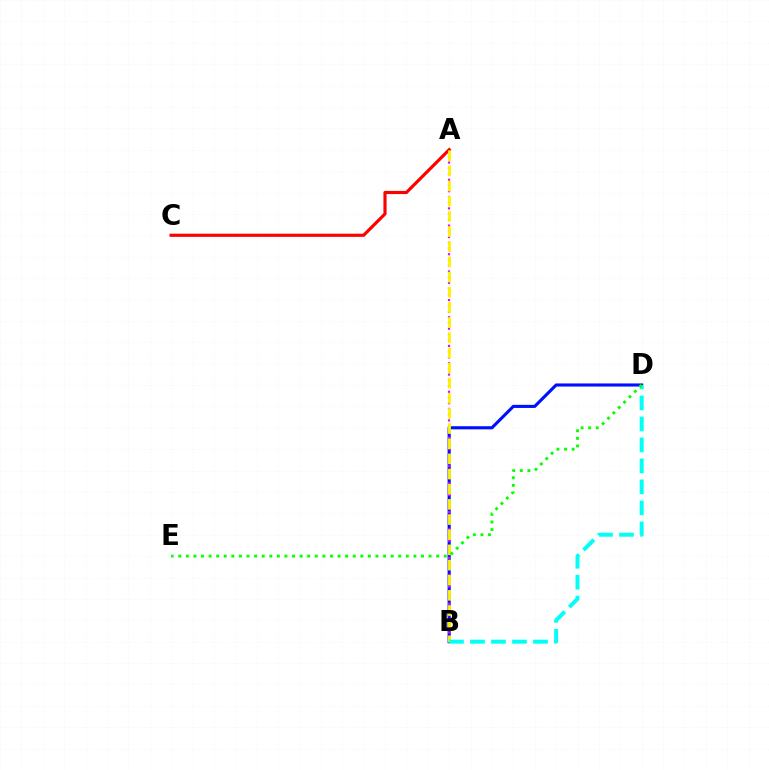{('B', 'D'): [{'color': '#0010ff', 'line_style': 'solid', 'thickness': 2.24}, {'color': '#00fff6', 'line_style': 'dashed', 'thickness': 2.85}], ('A', 'B'): [{'color': '#ee00ff', 'line_style': 'dotted', 'thickness': 1.56}, {'color': '#fcf500', 'line_style': 'dashed', 'thickness': 2.06}], ('A', 'C'): [{'color': '#ff0000', 'line_style': 'solid', 'thickness': 2.28}], ('D', 'E'): [{'color': '#08ff00', 'line_style': 'dotted', 'thickness': 2.06}]}